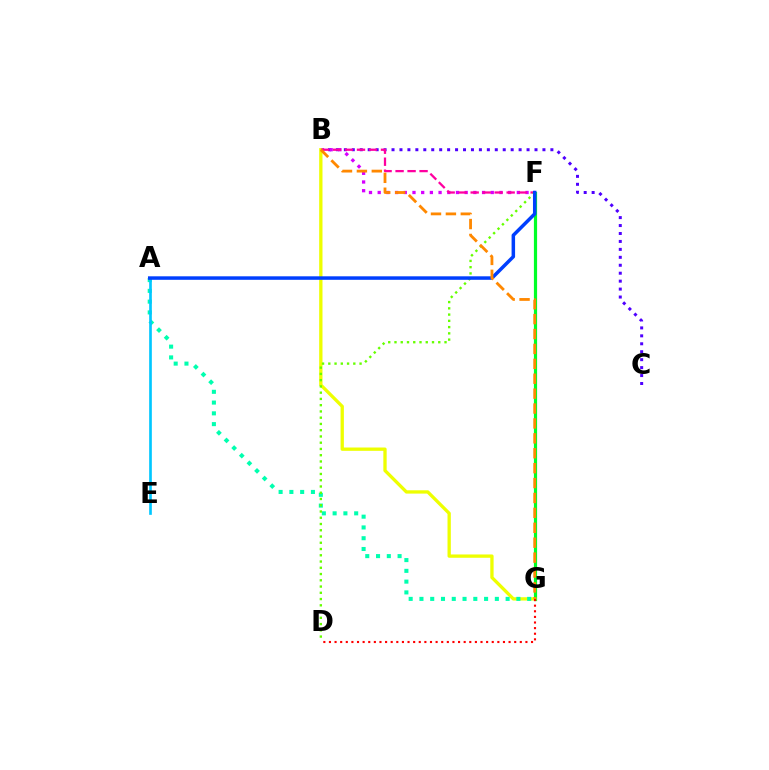{('B', 'C'): [{'color': '#4f00ff', 'line_style': 'dotted', 'thickness': 2.16}], ('F', 'G'): [{'color': '#00ff27', 'line_style': 'solid', 'thickness': 2.3}], ('B', 'F'): [{'color': '#d600ff', 'line_style': 'dotted', 'thickness': 2.36}, {'color': '#ff00a0', 'line_style': 'dashed', 'thickness': 1.63}], ('B', 'G'): [{'color': '#eeff00', 'line_style': 'solid', 'thickness': 2.38}, {'color': '#ff8800', 'line_style': 'dashed', 'thickness': 2.03}], ('D', 'G'): [{'color': '#ff0000', 'line_style': 'dotted', 'thickness': 1.53}], ('A', 'G'): [{'color': '#00ffaf', 'line_style': 'dotted', 'thickness': 2.93}], ('A', 'E'): [{'color': '#00c7ff', 'line_style': 'solid', 'thickness': 1.92}], ('D', 'F'): [{'color': '#66ff00', 'line_style': 'dotted', 'thickness': 1.7}], ('A', 'F'): [{'color': '#003fff', 'line_style': 'solid', 'thickness': 2.52}]}